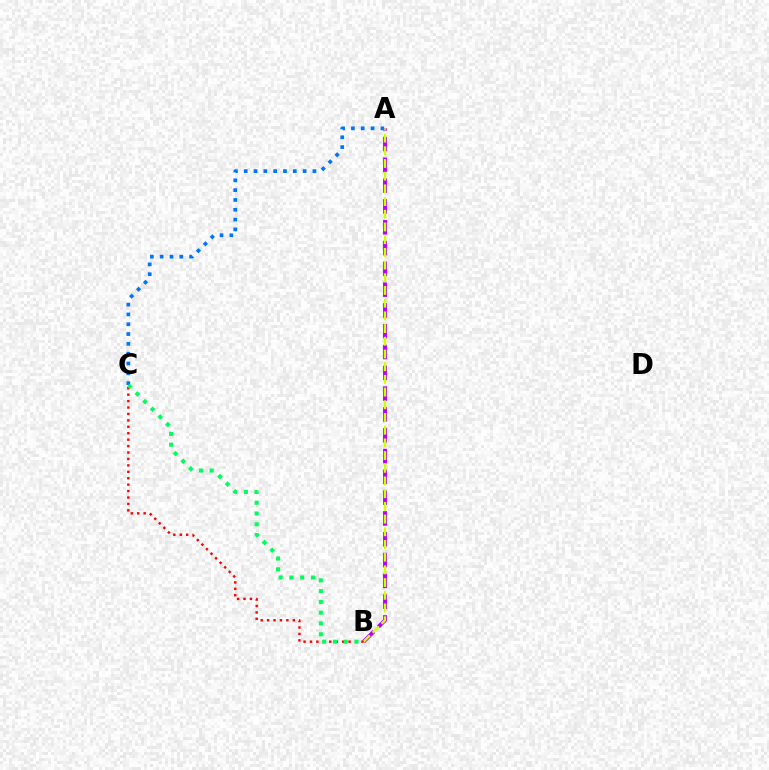{('A', 'C'): [{'color': '#0074ff', 'line_style': 'dotted', 'thickness': 2.67}], ('A', 'B'): [{'color': '#b900ff', 'line_style': 'dashed', 'thickness': 2.83}, {'color': '#d1ff00', 'line_style': 'dashed', 'thickness': 1.73}], ('B', 'C'): [{'color': '#ff0000', 'line_style': 'dotted', 'thickness': 1.75}, {'color': '#00ff5c', 'line_style': 'dotted', 'thickness': 2.93}]}